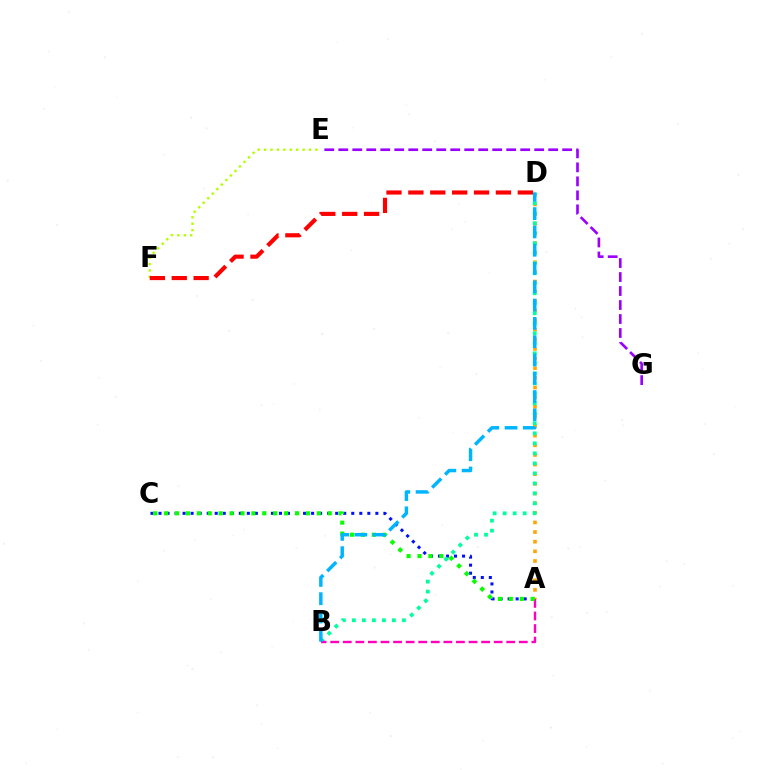{('A', 'C'): [{'color': '#0010ff', 'line_style': 'dotted', 'thickness': 2.18}, {'color': '#08ff00', 'line_style': 'dotted', 'thickness': 2.96}], ('A', 'D'): [{'color': '#ffa500', 'line_style': 'dotted', 'thickness': 2.62}], ('E', 'F'): [{'color': '#b3ff00', 'line_style': 'dotted', 'thickness': 1.74}], ('E', 'G'): [{'color': '#9b00ff', 'line_style': 'dashed', 'thickness': 1.9}], ('B', 'D'): [{'color': '#00ff9d', 'line_style': 'dotted', 'thickness': 2.72}, {'color': '#00b5ff', 'line_style': 'dashed', 'thickness': 2.49}], ('A', 'B'): [{'color': '#ff00bd', 'line_style': 'dashed', 'thickness': 1.71}], ('D', 'F'): [{'color': '#ff0000', 'line_style': 'dashed', 'thickness': 2.97}]}